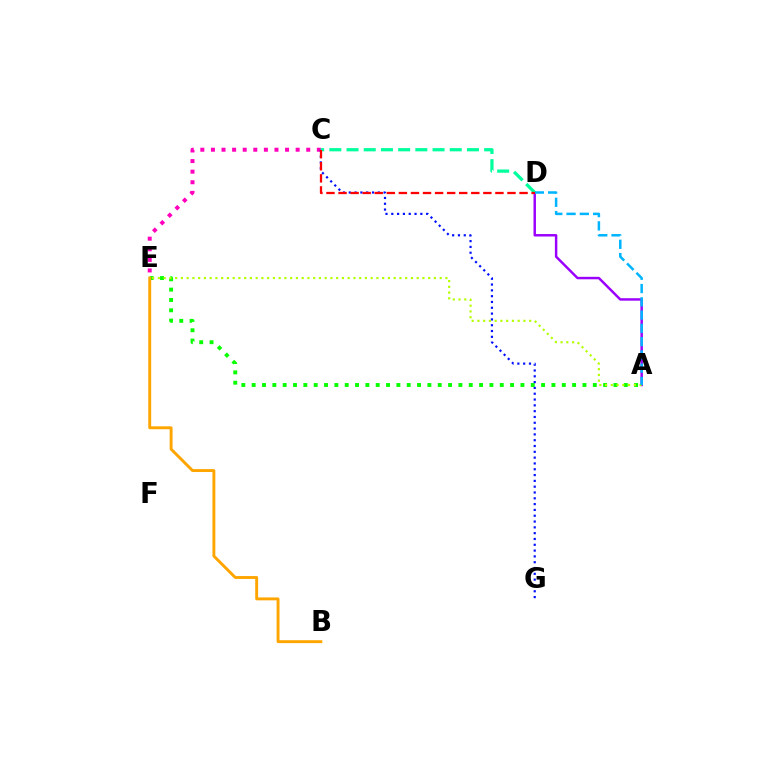{('A', 'D'): [{'color': '#9b00ff', 'line_style': 'solid', 'thickness': 1.77}, {'color': '#00b5ff', 'line_style': 'dashed', 'thickness': 1.8}], ('C', 'E'): [{'color': '#ff00bd', 'line_style': 'dotted', 'thickness': 2.88}], ('A', 'E'): [{'color': '#08ff00', 'line_style': 'dotted', 'thickness': 2.81}, {'color': '#b3ff00', 'line_style': 'dotted', 'thickness': 1.56}], ('C', 'G'): [{'color': '#0010ff', 'line_style': 'dotted', 'thickness': 1.58}], ('C', 'D'): [{'color': '#00ff9d', 'line_style': 'dashed', 'thickness': 2.34}, {'color': '#ff0000', 'line_style': 'dashed', 'thickness': 1.64}], ('B', 'E'): [{'color': '#ffa500', 'line_style': 'solid', 'thickness': 2.09}]}